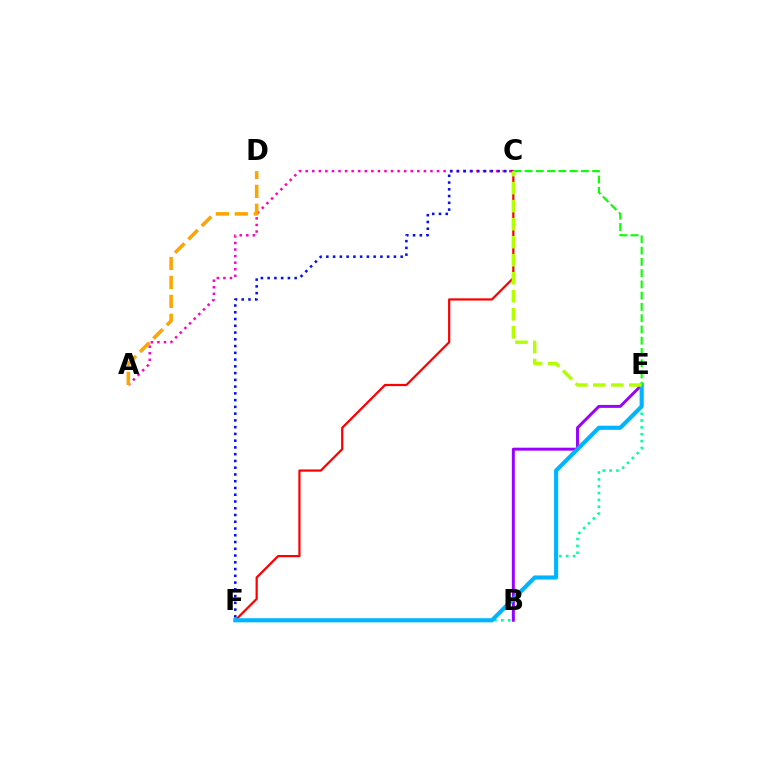{('E', 'F'): [{'color': '#00ff9d', 'line_style': 'dotted', 'thickness': 1.86}, {'color': '#00b5ff', 'line_style': 'solid', 'thickness': 2.97}], ('A', 'C'): [{'color': '#ff00bd', 'line_style': 'dotted', 'thickness': 1.78}], ('A', 'D'): [{'color': '#ffa500', 'line_style': 'dashed', 'thickness': 2.57}], ('B', 'E'): [{'color': '#9b00ff', 'line_style': 'solid', 'thickness': 2.12}], ('C', 'F'): [{'color': '#0010ff', 'line_style': 'dotted', 'thickness': 1.84}, {'color': '#ff0000', 'line_style': 'solid', 'thickness': 1.6}], ('C', 'E'): [{'color': '#08ff00', 'line_style': 'dashed', 'thickness': 1.53}, {'color': '#b3ff00', 'line_style': 'dashed', 'thickness': 2.45}]}